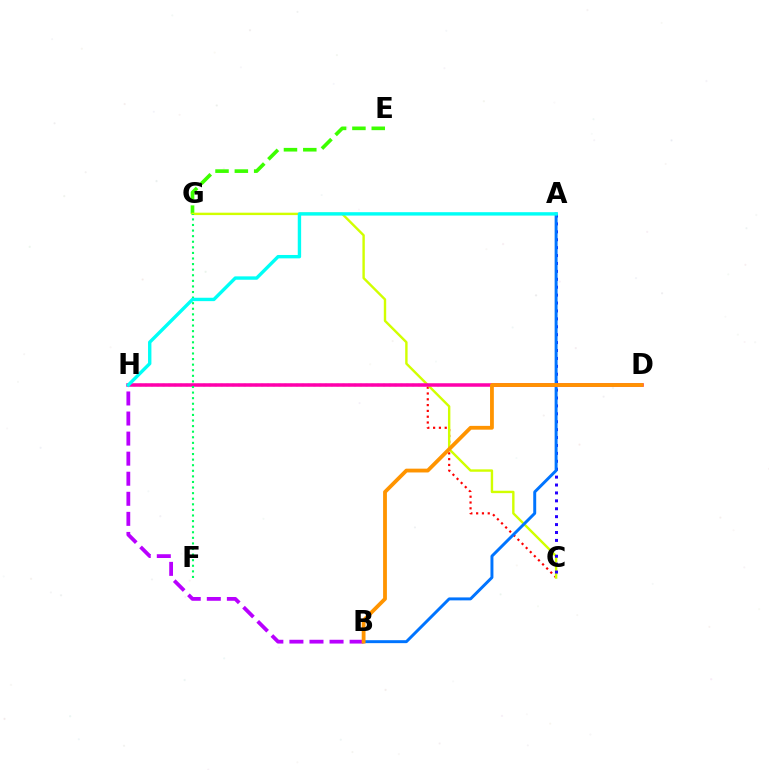{('C', 'H'): [{'color': '#ff0000', 'line_style': 'dotted', 'thickness': 1.58}], ('E', 'G'): [{'color': '#3dff00', 'line_style': 'dashed', 'thickness': 2.63}], ('C', 'G'): [{'color': '#d1ff00', 'line_style': 'solid', 'thickness': 1.73}], ('A', 'C'): [{'color': '#2500ff', 'line_style': 'dotted', 'thickness': 2.15}], ('A', 'B'): [{'color': '#0074ff', 'line_style': 'solid', 'thickness': 2.13}], ('D', 'H'): [{'color': '#ff00ac', 'line_style': 'solid', 'thickness': 2.53}], ('B', 'H'): [{'color': '#b900ff', 'line_style': 'dashed', 'thickness': 2.73}], ('F', 'G'): [{'color': '#00ff5c', 'line_style': 'dotted', 'thickness': 1.52}], ('B', 'D'): [{'color': '#ff9400', 'line_style': 'solid', 'thickness': 2.74}], ('A', 'H'): [{'color': '#00fff6', 'line_style': 'solid', 'thickness': 2.44}]}